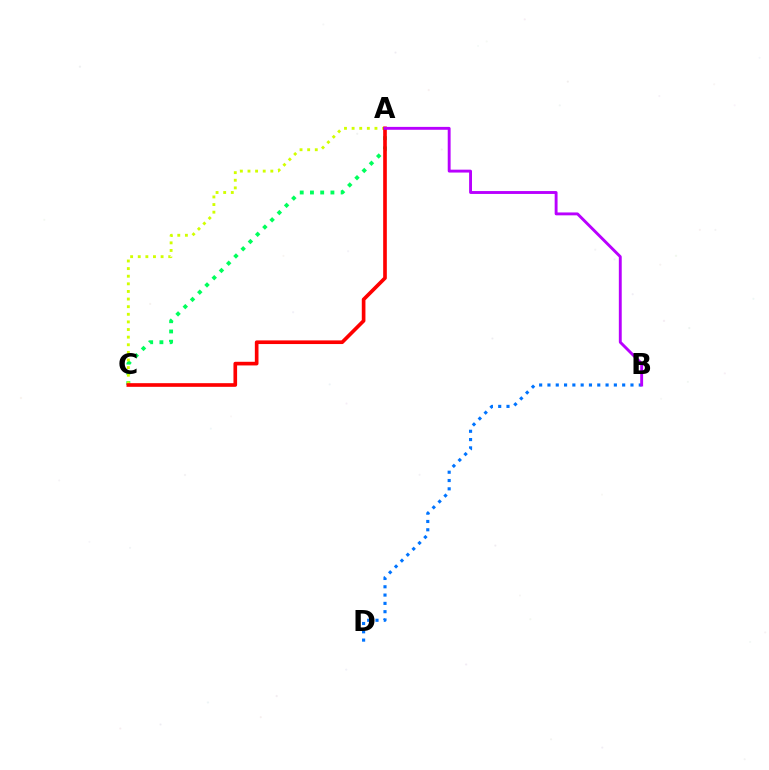{('A', 'C'): [{'color': '#00ff5c', 'line_style': 'dotted', 'thickness': 2.78}, {'color': '#d1ff00', 'line_style': 'dotted', 'thickness': 2.07}, {'color': '#ff0000', 'line_style': 'solid', 'thickness': 2.63}], ('B', 'D'): [{'color': '#0074ff', 'line_style': 'dotted', 'thickness': 2.26}], ('A', 'B'): [{'color': '#b900ff', 'line_style': 'solid', 'thickness': 2.08}]}